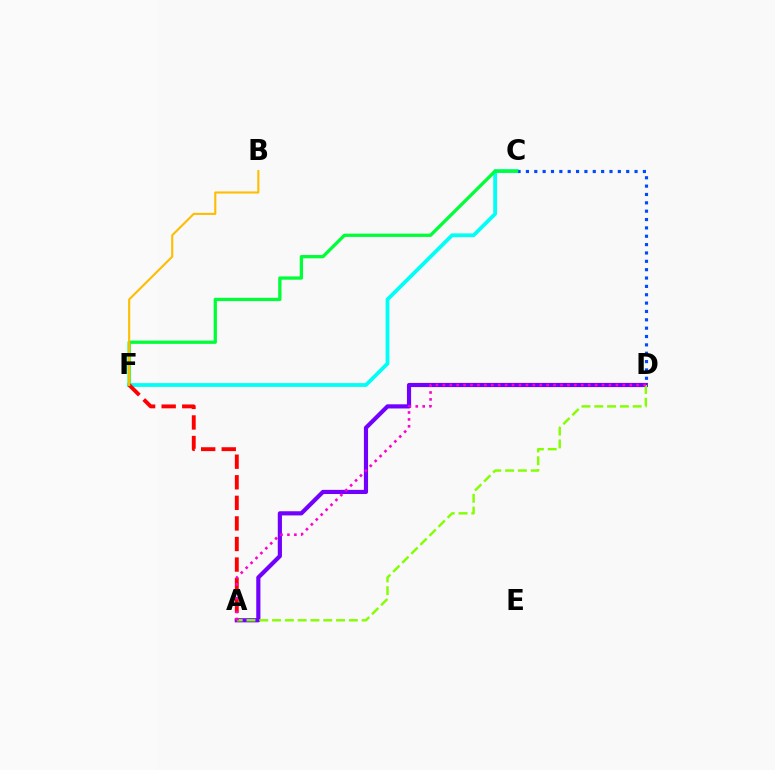{('C', 'F'): [{'color': '#00fff6', 'line_style': 'solid', 'thickness': 2.73}, {'color': '#00ff39', 'line_style': 'solid', 'thickness': 2.37}], ('A', 'D'): [{'color': '#7200ff', 'line_style': 'solid', 'thickness': 2.99}, {'color': '#84ff00', 'line_style': 'dashed', 'thickness': 1.74}, {'color': '#ff00cf', 'line_style': 'dotted', 'thickness': 1.88}], ('C', 'D'): [{'color': '#004bff', 'line_style': 'dotted', 'thickness': 2.27}], ('A', 'F'): [{'color': '#ff0000', 'line_style': 'dashed', 'thickness': 2.79}], ('B', 'F'): [{'color': '#ffbd00', 'line_style': 'solid', 'thickness': 1.51}]}